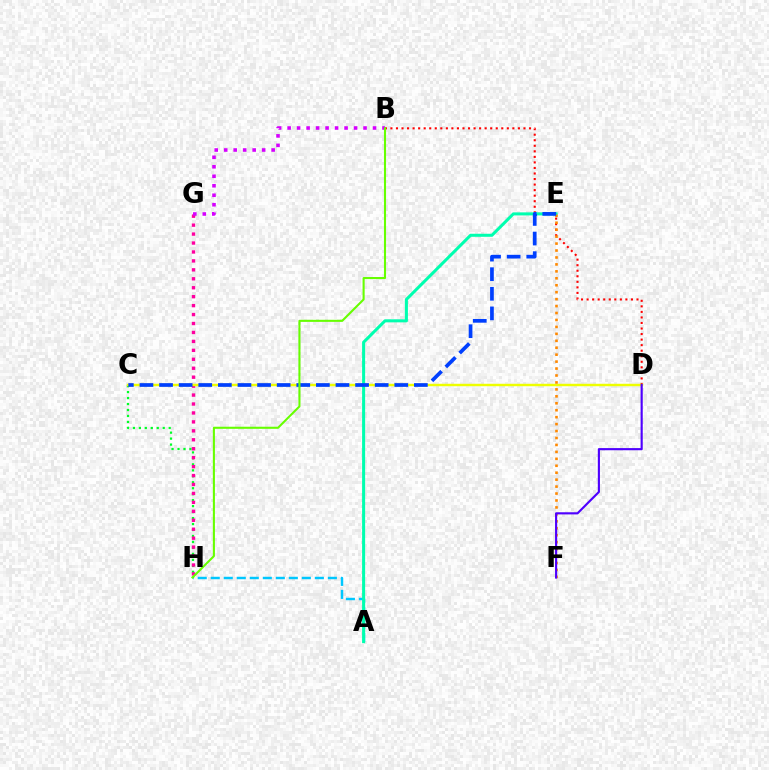{('A', 'H'): [{'color': '#00c7ff', 'line_style': 'dashed', 'thickness': 1.77}], ('C', 'H'): [{'color': '#00ff27', 'line_style': 'dotted', 'thickness': 1.62}], ('B', 'D'): [{'color': '#ff0000', 'line_style': 'dotted', 'thickness': 1.51}], ('G', 'H'): [{'color': '#ff00a0', 'line_style': 'dotted', 'thickness': 2.43}], ('C', 'D'): [{'color': '#eeff00', 'line_style': 'solid', 'thickness': 1.76}], ('A', 'E'): [{'color': '#00ffaf', 'line_style': 'solid', 'thickness': 2.19}], ('E', 'F'): [{'color': '#ff8800', 'line_style': 'dotted', 'thickness': 1.89}], ('B', 'G'): [{'color': '#d600ff', 'line_style': 'dotted', 'thickness': 2.58}], ('D', 'F'): [{'color': '#4f00ff', 'line_style': 'solid', 'thickness': 1.55}], ('C', 'E'): [{'color': '#003fff', 'line_style': 'dashed', 'thickness': 2.66}], ('B', 'H'): [{'color': '#66ff00', 'line_style': 'solid', 'thickness': 1.5}]}